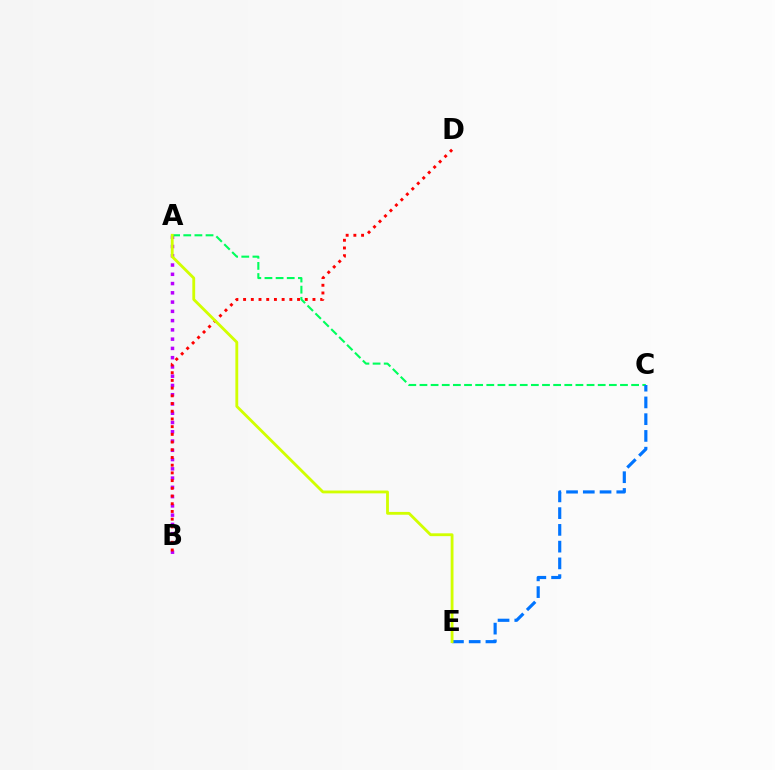{('A', 'B'): [{'color': '#b900ff', 'line_style': 'dotted', 'thickness': 2.52}], ('A', 'C'): [{'color': '#00ff5c', 'line_style': 'dashed', 'thickness': 1.51}], ('B', 'D'): [{'color': '#ff0000', 'line_style': 'dotted', 'thickness': 2.09}], ('C', 'E'): [{'color': '#0074ff', 'line_style': 'dashed', 'thickness': 2.28}], ('A', 'E'): [{'color': '#d1ff00', 'line_style': 'solid', 'thickness': 2.04}]}